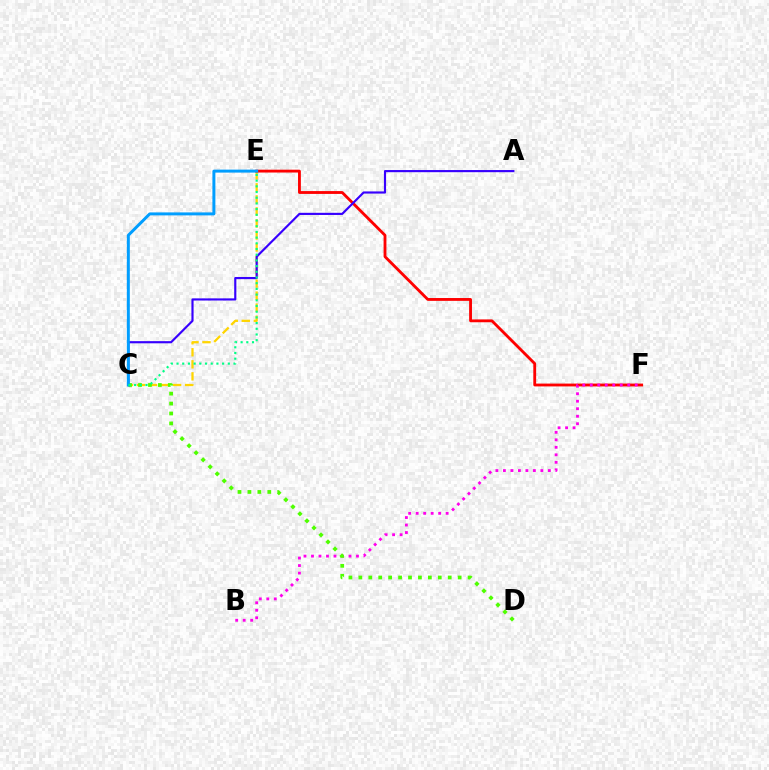{('C', 'E'): [{'color': '#ffd500', 'line_style': 'dashed', 'thickness': 1.63}, {'color': '#009eff', 'line_style': 'solid', 'thickness': 2.14}, {'color': '#00ff86', 'line_style': 'dotted', 'thickness': 1.55}], ('E', 'F'): [{'color': '#ff0000', 'line_style': 'solid', 'thickness': 2.04}], ('B', 'F'): [{'color': '#ff00ed', 'line_style': 'dotted', 'thickness': 2.04}], ('A', 'C'): [{'color': '#3700ff', 'line_style': 'solid', 'thickness': 1.55}], ('C', 'D'): [{'color': '#4fff00', 'line_style': 'dotted', 'thickness': 2.7}]}